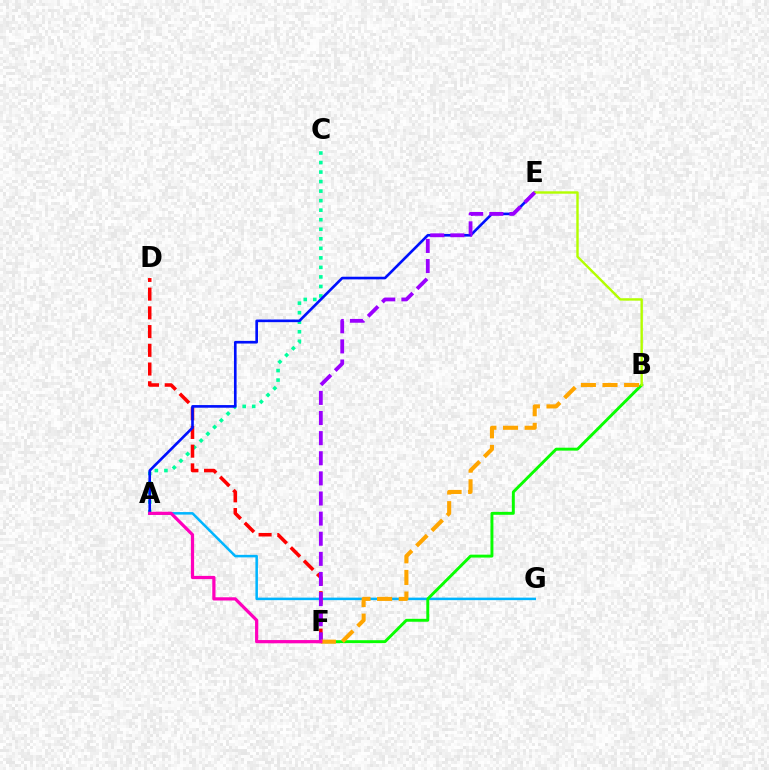{('A', 'C'): [{'color': '#00ff9d', 'line_style': 'dotted', 'thickness': 2.59}], ('A', 'G'): [{'color': '#00b5ff', 'line_style': 'solid', 'thickness': 1.82}], ('D', 'F'): [{'color': '#ff0000', 'line_style': 'dashed', 'thickness': 2.54}], ('A', 'E'): [{'color': '#0010ff', 'line_style': 'solid', 'thickness': 1.9}], ('B', 'F'): [{'color': '#08ff00', 'line_style': 'solid', 'thickness': 2.1}, {'color': '#ffa500', 'line_style': 'dashed', 'thickness': 2.94}], ('B', 'E'): [{'color': '#b3ff00', 'line_style': 'solid', 'thickness': 1.73}], ('E', 'F'): [{'color': '#9b00ff', 'line_style': 'dashed', 'thickness': 2.73}], ('A', 'F'): [{'color': '#ff00bd', 'line_style': 'solid', 'thickness': 2.32}]}